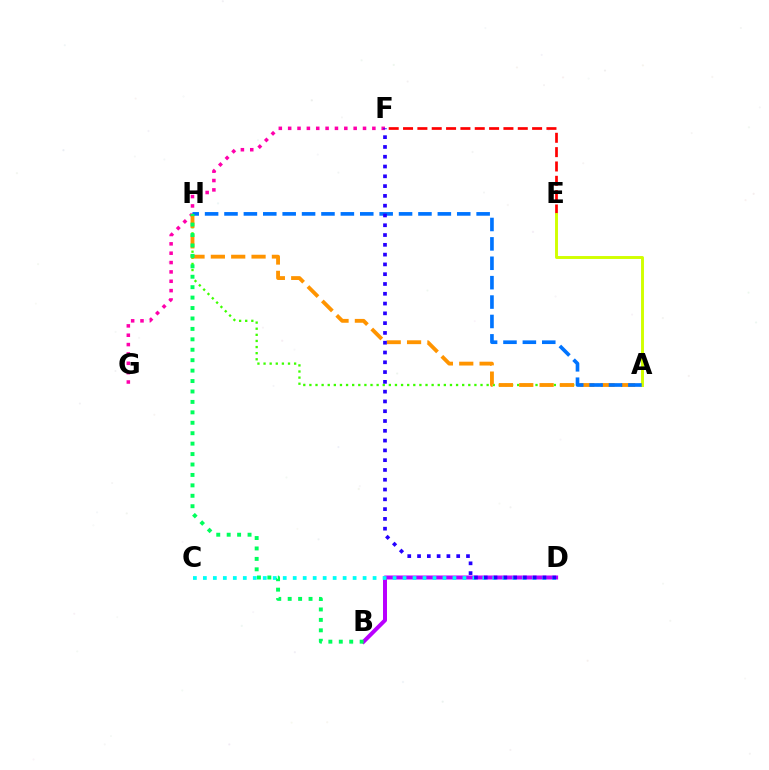{('A', 'H'): [{'color': '#3dff00', 'line_style': 'dotted', 'thickness': 1.66}, {'color': '#ff9400', 'line_style': 'dashed', 'thickness': 2.76}, {'color': '#0074ff', 'line_style': 'dashed', 'thickness': 2.63}], ('B', 'D'): [{'color': '#b900ff', 'line_style': 'solid', 'thickness': 2.87}], ('F', 'G'): [{'color': '#ff00ac', 'line_style': 'dotted', 'thickness': 2.54}], ('C', 'D'): [{'color': '#00fff6', 'line_style': 'dotted', 'thickness': 2.71}], ('E', 'F'): [{'color': '#ff0000', 'line_style': 'dashed', 'thickness': 1.95}], ('A', 'E'): [{'color': '#d1ff00', 'line_style': 'solid', 'thickness': 2.1}], ('B', 'H'): [{'color': '#00ff5c', 'line_style': 'dotted', 'thickness': 2.83}], ('D', 'F'): [{'color': '#2500ff', 'line_style': 'dotted', 'thickness': 2.66}]}